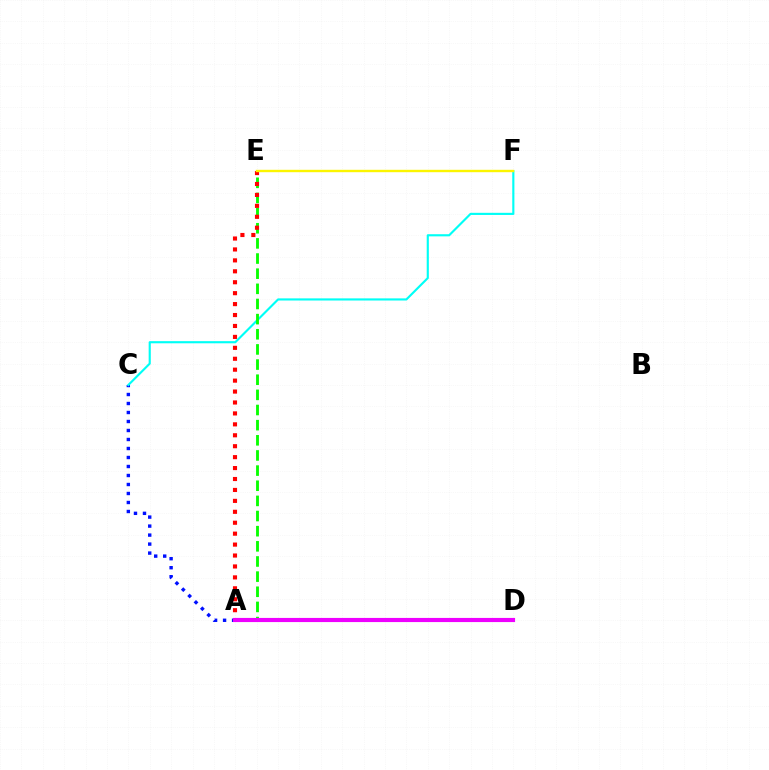{('A', 'C'): [{'color': '#0010ff', 'line_style': 'dotted', 'thickness': 2.44}], ('C', 'F'): [{'color': '#00fff6', 'line_style': 'solid', 'thickness': 1.54}], ('A', 'E'): [{'color': '#08ff00', 'line_style': 'dashed', 'thickness': 2.06}, {'color': '#ff0000', 'line_style': 'dotted', 'thickness': 2.97}], ('E', 'F'): [{'color': '#fcf500', 'line_style': 'solid', 'thickness': 1.73}], ('A', 'D'): [{'color': '#ee00ff', 'line_style': 'solid', 'thickness': 2.99}]}